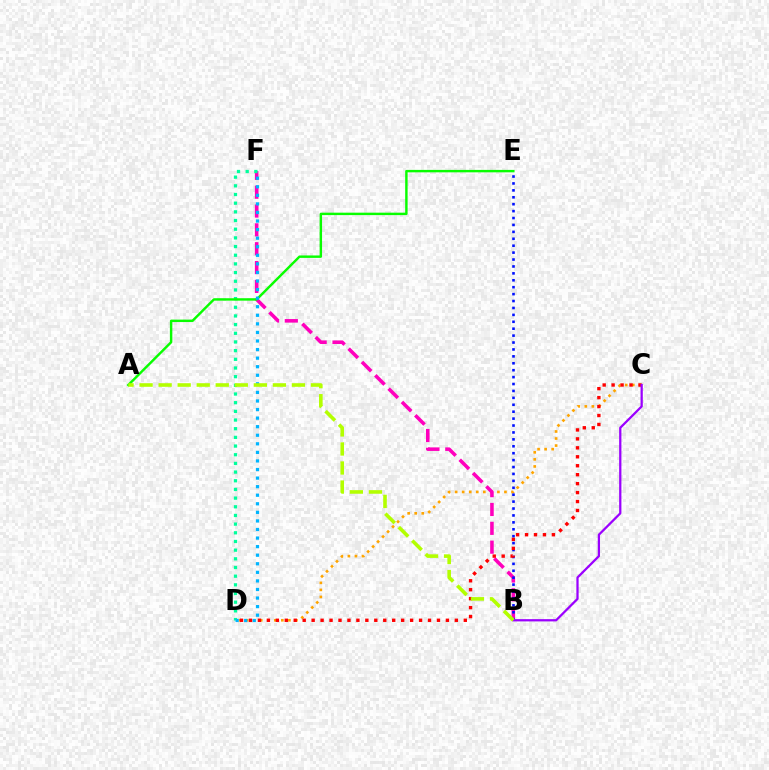{('C', 'D'): [{'color': '#ffa500', 'line_style': 'dotted', 'thickness': 1.91}, {'color': '#ff0000', 'line_style': 'dotted', 'thickness': 2.43}], ('B', 'F'): [{'color': '#ff00bd', 'line_style': 'dashed', 'thickness': 2.56}], ('D', 'F'): [{'color': '#00ff9d', 'line_style': 'dotted', 'thickness': 2.36}, {'color': '#00b5ff', 'line_style': 'dotted', 'thickness': 2.33}], ('B', 'E'): [{'color': '#0010ff', 'line_style': 'dotted', 'thickness': 1.88}], ('A', 'E'): [{'color': '#08ff00', 'line_style': 'solid', 'thickness': 1.75}], ('B', 'C'): [{'color': '#9b00ff', 'line_style': 'solid', 'thickness': 1.62}], ('A', 'B'): [{'color': '#b3ff00', 'line_style': 'dashed', 'thickness': 2.59}]}